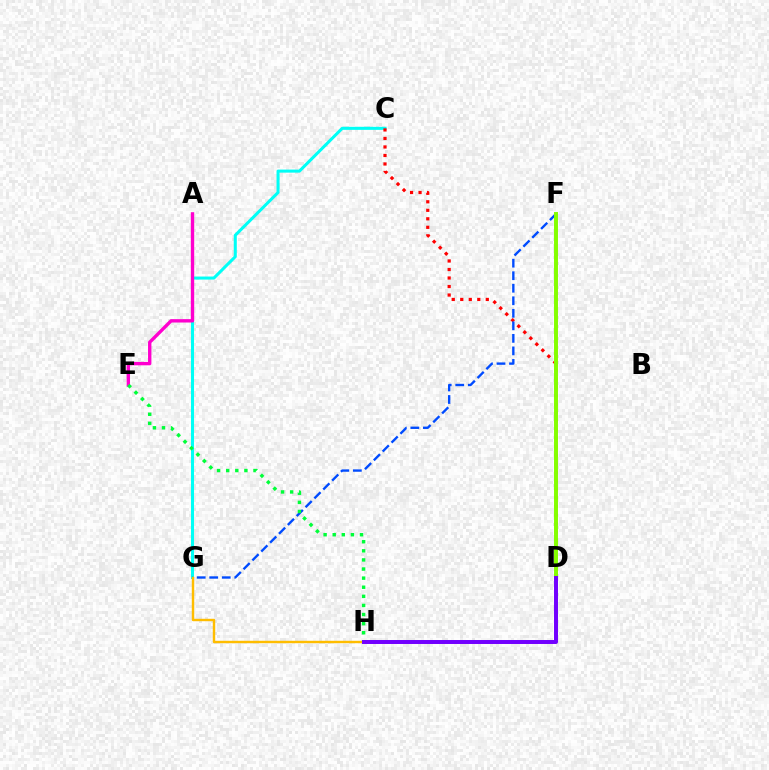{('C', 'G'): [{'color': '#00fff6', 'line_style': 'solid', 'thickness': 2.19}], ('C', 'D'): [{'color': '#ff0000', 'line_style': 'dotted', 'thickness': 2.31}], ('F', 'G'): [{'color': '#004bff', 'line_style': 'dashed', 'thickness': 1.7}], ('D', 'F'): [{'color': '#84ff00', 'line_style': 'solid', 'thickness': 2.84}], ('A', 'E'): [{'color': '#ff00cf', 'line_style': 'solid', 'thickness': 2.43}], ('G', 'H'): [{'color': '#ffbd00', 'line_style': 'solid', 'thickness': 1.74}], ('E', 'H'): [{'color': '#00ff39', 'line_style': 'dotted', 'thickness': 2.47}], ('D', 'H'): [{'color': '#7200ff', 'line_style': 'solid', 'thickness': 2.85}]}